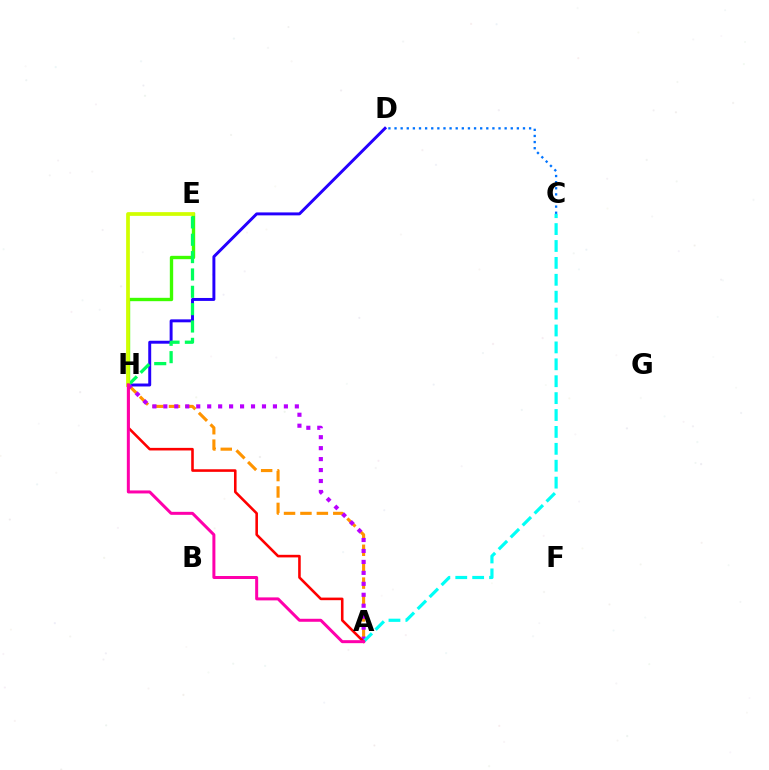{('D', 'H'): [{'color': '#2500ff', 'line_style': 'solid', 'thickness': 2.12}], ('A', 'H'): [{'color': '#ff9400', 'line_style': 'dashed', 'thickness': 2.23}, {'color': '#b900ff', 'line_style': 'dotted', 'thickness': 2.98}, {'color': '#ff0000', 'line_style': 'solid', 'thickness': 1.86}, {'color': '#ff00ac', 'line_style': 'solid', 'thickness': 2.16}], ('E', 'H'): [{'color': '#3dff00', 'line_style': 'solid', 'thickness': 2.41}, {'color': '#00ff5c', 'line_style': 'dashed', 'thickness': 2.36}, {'color': '#d1ff00', 'line_style': 'solid', 'thickness': 2.69}], ('A', 'C'): [{'color': '#00fff6', 'line_style': 'dashed', 'thickness': 2.3}], ('C', 'D'): [{'color': '#0074ff', 'line_style': 'dotted', 'thickness': 1.66}]}